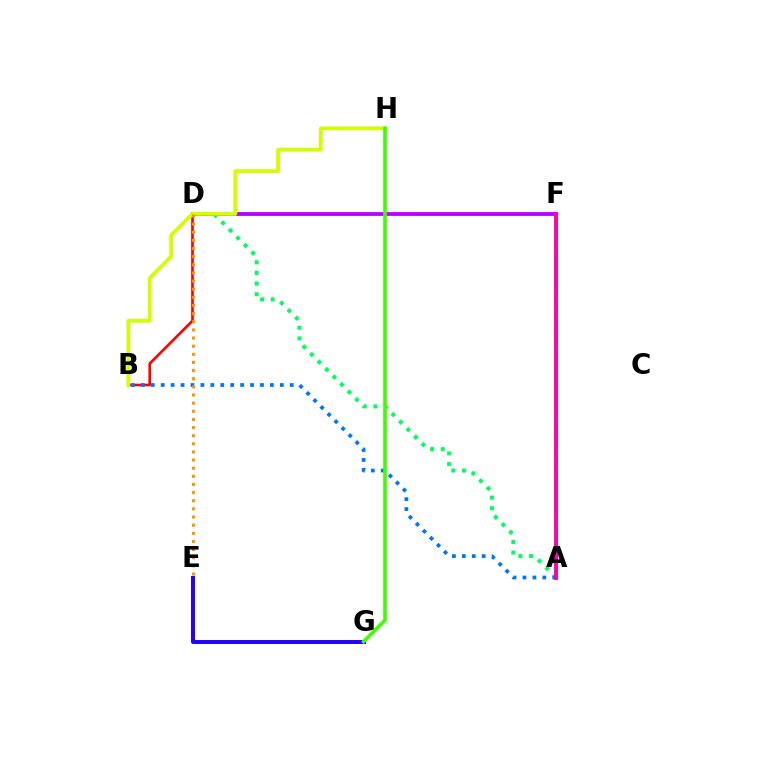{('E', 'G'): [{'color': '#2500ff', 'line_style': 'solid', 'thickness': 2.86}], ('A', 'D'): [{'color': '#00ff5c', 'line_style': 'dotted', 'thickness': 2.89}], ('B', 'D'): [{'color': '#ff0000', 'line_style': 'solid', 'thickness': 1.9}], ('A', 'F'): [{'color': '#00fff6', 'line_style': 'dashed', 'thickness': 2.03}, {'color': '#ff00ac', 'line_style': 'solid', 'thickness': 2.82}], ('D', 'F'): [{'color': '#b900ff', 'line_style': 'solid', 'thickness': 2.74}], ('B', 'H'): [{'color': '#d1ff00', 'line_style': 'solid', 'thickness': 2.73}], ('A', 'B'): [{'color': '#0074ff', 'line_style': 'dotted', 'thickness': 2.7}], ('D', 'E'): [{'color': '#ff9400', 'line_style': 'dotted', 'thickness': 2.21}], ('G', 'H'): [{'color': '#3dff00', 'line_style': 'solid', 'thickness': 2.59}]}